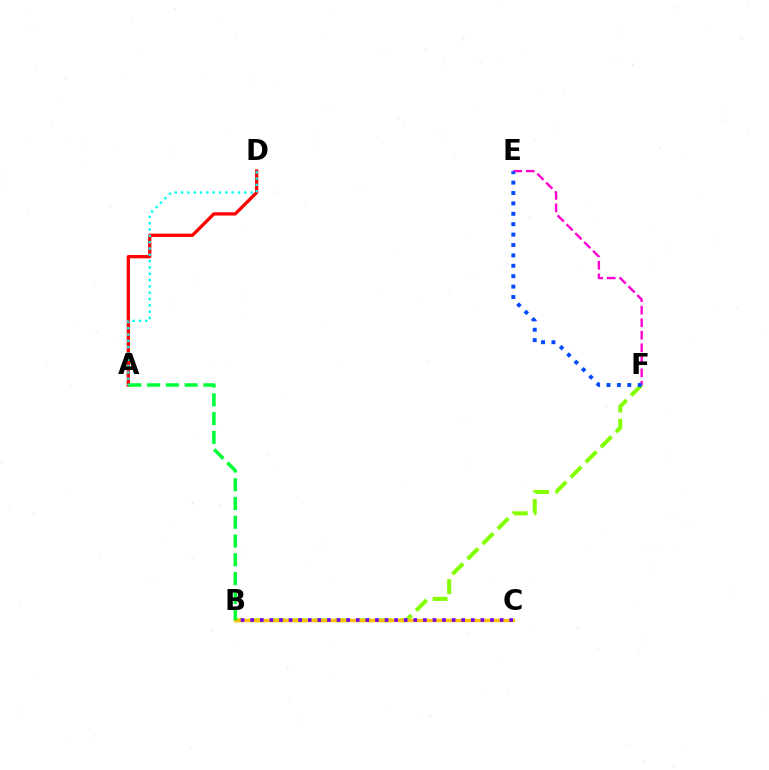{('B', 'F'): [{'color': '#84ff00', 'line_style': 'dashed', 'thickness': 2.9}], ('E', 'F'): [{'color': '#ff00cf', 'line_style': 'dashed', 'thickness': 1.7}, {'color': '#004bff', 'line_style': 'dotted', 'thickness': 2.83}], ('B', 'C'): [{'color': '#ffbd00', 'line_style': 'solid', 'thickness': 2.39}, {'color': '#7200ff', 'line_style': 'dotted', 'thickness': 2.61}], ('A', 'D'): [{'color': '#ff0000', 'line_style': 'solid', 'thickness': 2.36}, {'color': '#00fff6', 'line_style': 'dotted', 'thickness': 1.72}], ('A', 'B'): [{'color': '#00ff39', 'line_style': 'dashed', 'thickness': 2.55}]}